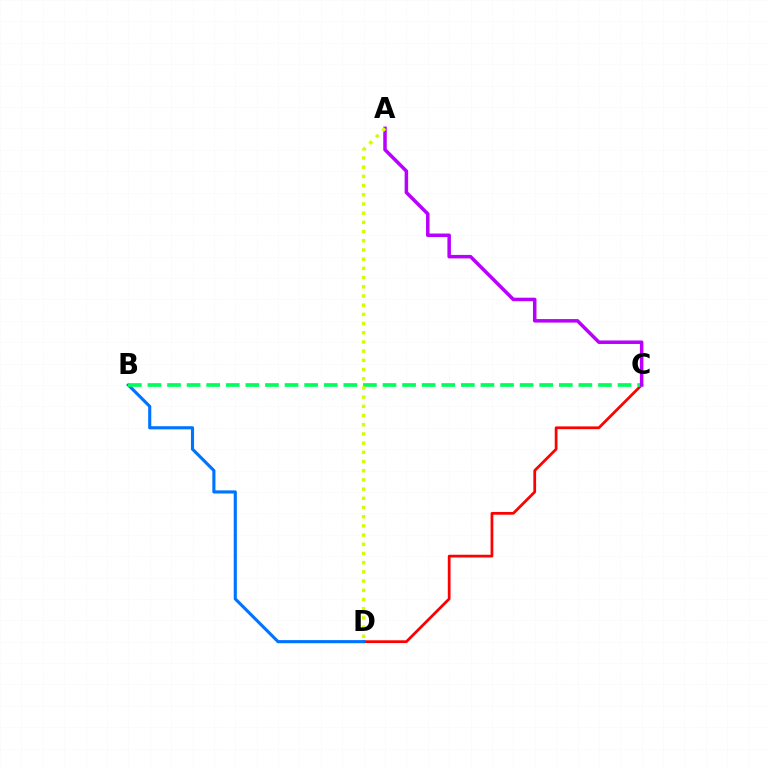{('C', 'D'): [{'color': '#ff0000', 'line_style': 'solid', 'thickness': 1.98}], ('B', 'D'): [{'color': '#0074ff', 'line_style': 'solid', 'thickness': 2.25}], ('B', 'C'): [{'color': '#00ff5c', 'line_style': 'dashed', 'thickness': 2.66}], ('A', 'C'): [{'color': '#b900ff', 'line_style': 'solid', 'thickness': 2.53}], ('A', 'D'): [{'color': '#d1ff00', 'line_style': 'dotted', 'thickness': 2.5}]}